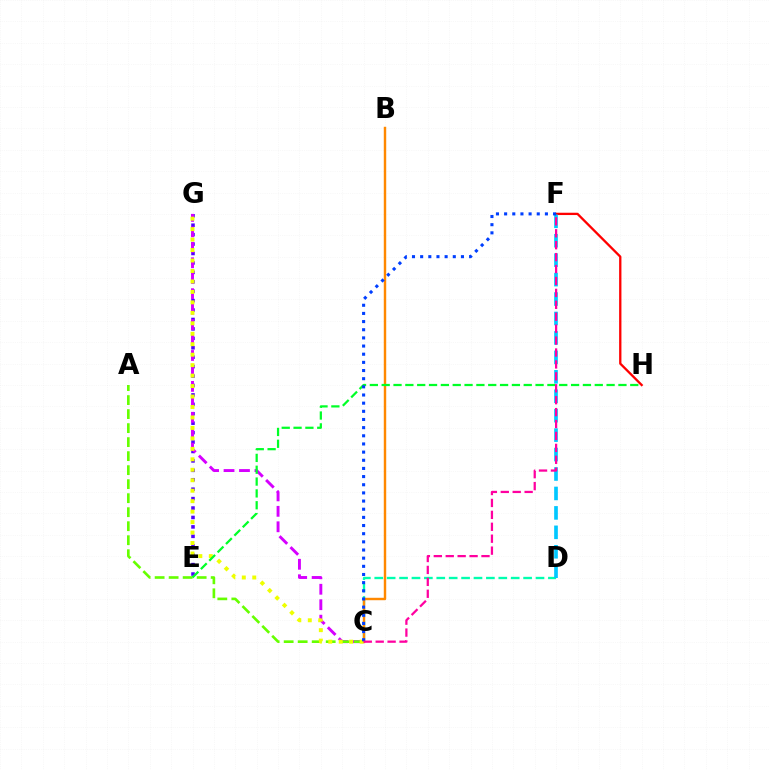{('F', 'H'): [{'color': '#ff0000', 'line_style': 'solid', 'thickness': 1.66}], ('E', 'G'): [{'color': '#4f00ff', 'line_style': 'dotted', 'thickness': 2.56}], ('C', 'G'): [{'color': '#d600ff', 'line_style': 'dashed', 'thickness': 2.1}, {'color': '#eeff00', 'line_style': 'dotted', 'thickness': 2.84}], ('C', 'D'): [{'color': '#00ffaf', 'line_style': 'dashed', 'thickness': 1.69}], ('A', 'C'): [{'color': '#66ff00', 'line_style': 'dashed', 'thickness': 1.9}], ('B', 'C'): [{'color': '#ff8800', 'line_style': 'solid', 'thickness': 1.75}], ('D', 'F'): [{'color': '#00c7ff', 'line_style': 'dashed', 'thickness': 2.64}], ('E', 'H'): [{'color': '#00ff27', 'line_style': 'dashed', 'thickness': 1.61}], ('C', 'F'): [{'color': '#003fff', 'line_style': 'dotted', 'thickness': 2.22}, {'color': '#ff00a0', 'line_style': 'dashed', 'thickness': 1.62}]}